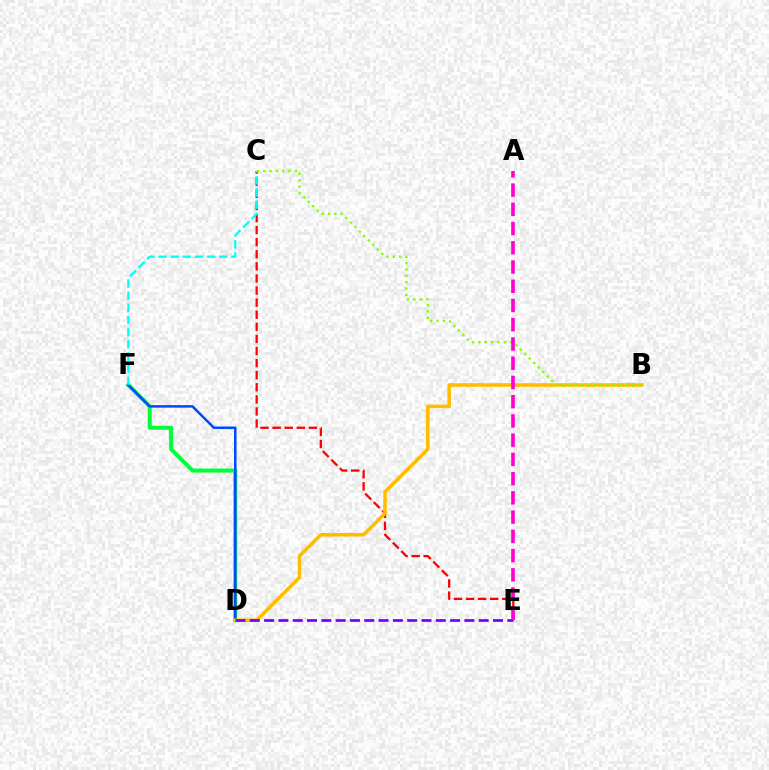{('C', 'E'): [{'color': '#ff0000', 'line_style': 'dashed', 'thickness': 1.64}], ('D', 'F'): [{'color': '#00ff39', 'line_style': 'solid', 'thickness': 2.89}, {'color': '#004bff', 'line_style': 'solid', 'thickness': 1.82}], ('B', 'D'): [{'color': '#ffbd00', 'line_style': 'solid', 'thickness': 2.57}], ('C', 'F'): [{'color': '#00fff6', 'line_style': 'dashed', 'thickness': 1.65}], ('D', 'E'): [{'color': '#7200ff', 'line_style': 'dashed', 'thickness': 1.94}], ('B', 'C'): [{'color': '#84ff00', 'line_style': 'dotted', 'thickness': 1.72}], ('A', 'E'): [{'color': '#ff00cf', 'line_style': 'dashed', 'thickness': 2.61}]}